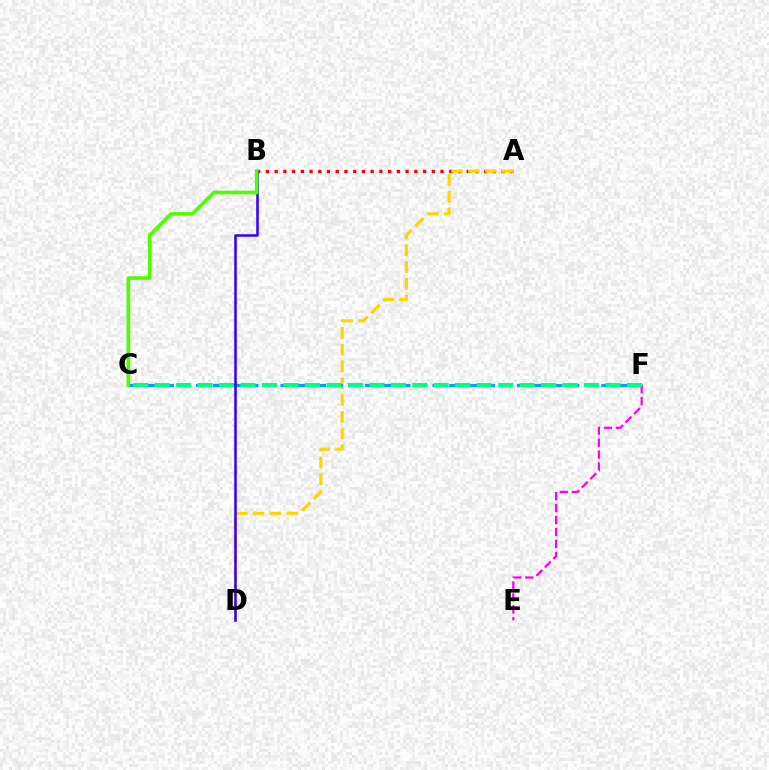{('A', 'B'): [{'color': '#ff0000', 'line_style': 'dotted', 'thickness': 2.37}], ('A', 'D'): [{'color': '#ffd500', 'line_style': 'dashed', 'thickness': 2.28}], ('C', 'F'): [{'color': '#009eff', 'line_style': 'dashed', 'thickness': 2.29}, {'color': '#00ff86', 'line_style': 'dashed', 'thickness': 2.92}], ('E', 'F'): [{'color': '#ff00ed', 'line_style': 'dashed', 'thickness': 1.62}], ('B', 'D'): [{'color': '#3700ff', 'line_style': 'solid', 'thickness': 1.84}], ('B', 'C'): [{'color': '#4fff00', 'line_style': 'solid', 'thickness': 2.64}]}